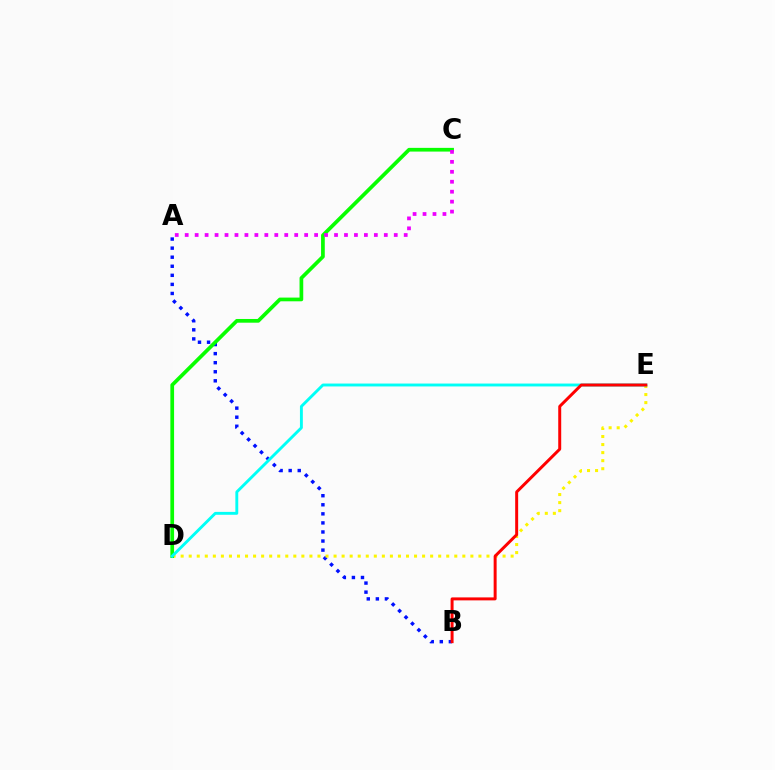{('A', 'B'): [{'color': '#0010ff', 'line_style': 'dotted', 'thickness': 2.46}], ('D', 'E'): [{'color': '#fcf500', 'line_style': 'dotted', 'thickness': 2.19}, {'color': '#00fff6', 'line_style': 'solid', 'thickness': 2.08}], ('C', 'D'): [{'color': '#08ff00', 'line_style': 'solid', 'thickness': 2.67}], ('B', 'E'): [{'color': '#ff0000', 'line_style': 'solid', 'thickness': 2.14}], ('A', 'C'): [{'color': '#ee00ff', 'line_style': 'dotted', 'thickness': 2.7}]}